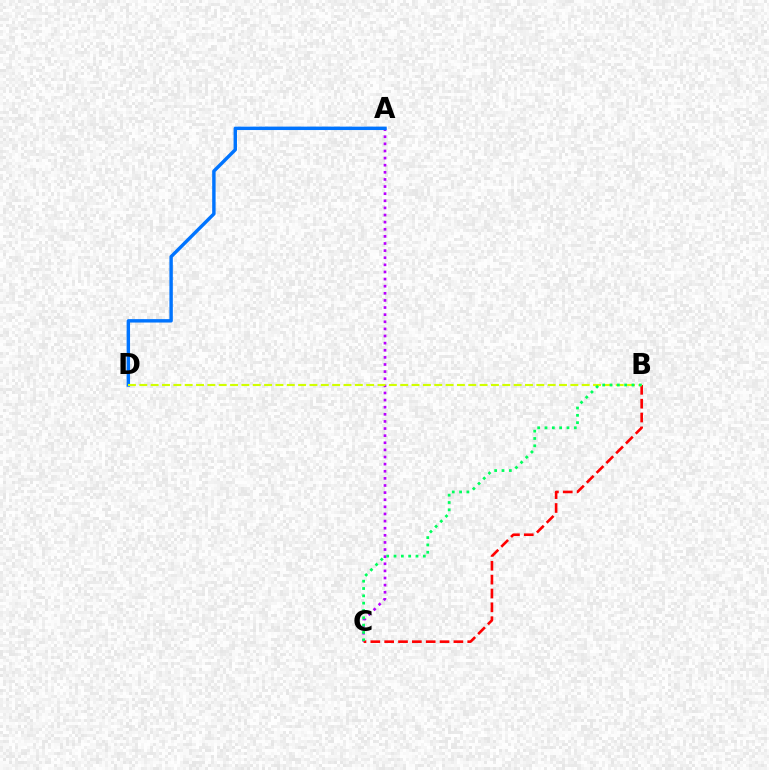{('A', 'C'): [{'color': '#b900ff', 'line_style': 'dotted', 'thickness': 1.93}], ('B', 'C'): [{'color': '#ff0000', 'line_style': 'dashed', 'thickness': 1.88}, {'color': '#00ff5c', 'line_style': 'dotted', 'thickness': 1.99}], ('A', 'D'): [{'color': '#0074ff', 'line_style': 'solid', 'thickness': 2.46}], ('B', 'D'): [{'color': '#d1ff00', 'line_style': 'dashed', 'thickness': 1.54}]}